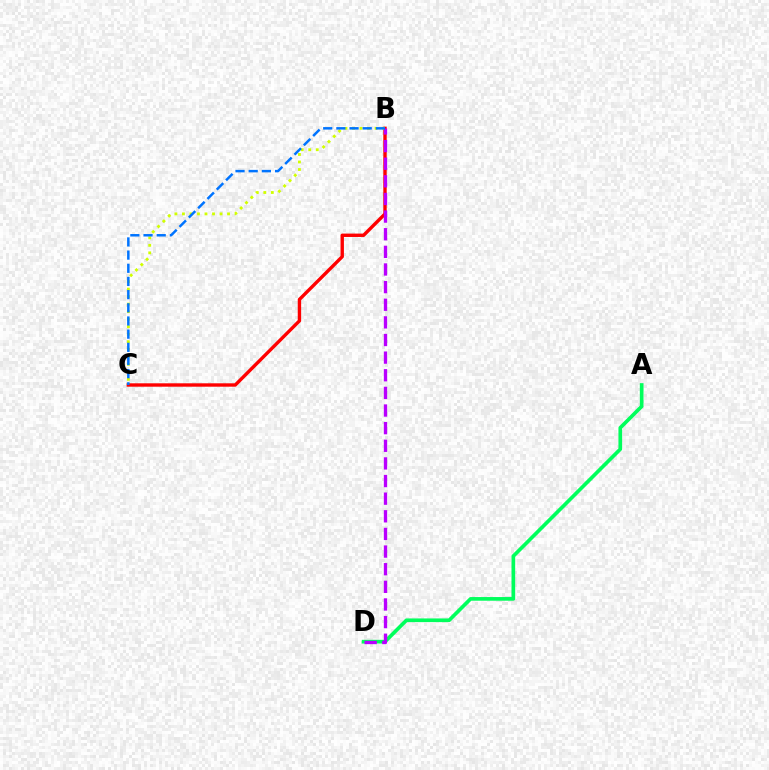{('A', 'D'): [{'color': '#00ff5c', 'line_style': 'solid', 'thickness': 2.65}], ('B', 'C'): [{'color': '#ff0000', 'line_style': 'solid', 'thickness': 2.44}, {'color': '#d1ff00', 'line_style': 'dotted', 'thickness': 2.04}, {'color': '#0074ff', 'line_style': 'dashed', 'thickness': 1.79}], ('B', 'D'): [{'color': '#b900ff', 'line_style': 'dashed', 'thickness': 2.4}]}